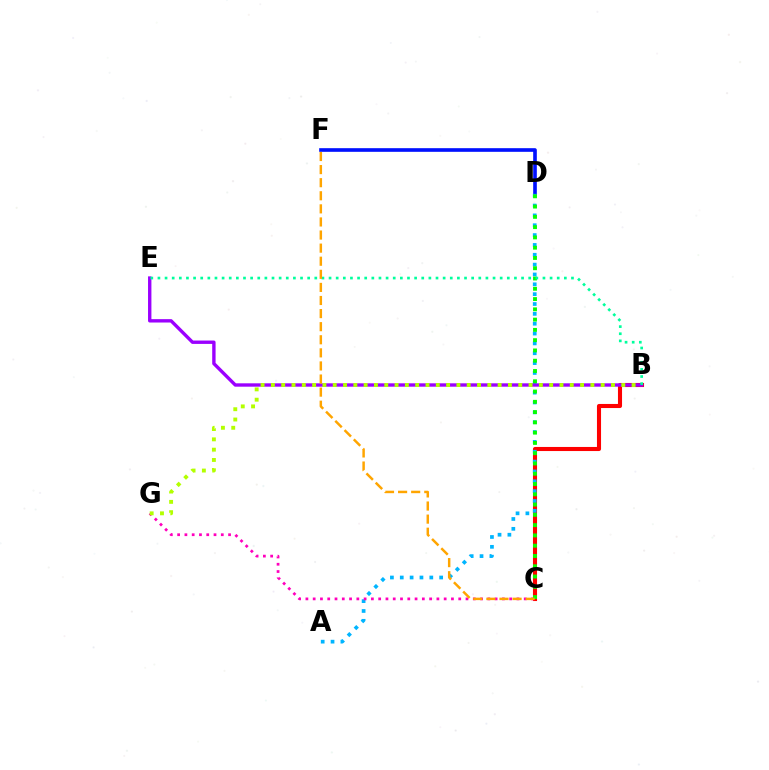{('B', 'C'): [{'color': '#ff0000', 'line_style': 'solid', 'thickness': 2.94}], ('D', 'F'): [{'color': '#0010ff', 'line_style': 'solid', 'thickness': 2.62}], ('A', 'D'): [{'color': '#00b5ff', 'line_style': 'dotted', 'thickness': 2.68}], ('B', 'E'): [{'color': '#9b00ff', 'line_style': 'solid', 'thickness': 2.43}, {'color': '#00ff9d', 'line_style': 'dotted', 'thickness': 1.94}], ('C', 'G'): [{'color': '#ff00bd', 'line_style': 'dotted', 'thickness': 1.98}], ('B', 'G'): [{'color': '#b3ff00', 'line_style': 'dotted', 'thickness': 2.8}], ('C', 'D'): [{'color': '#08ff00', 'line_style': 'dotted', 'thickness': 2.79}], ('C', 'F'): [{'color': '#ffa500', 'line_style': 'dashed', 'thickness': 1.78}]}